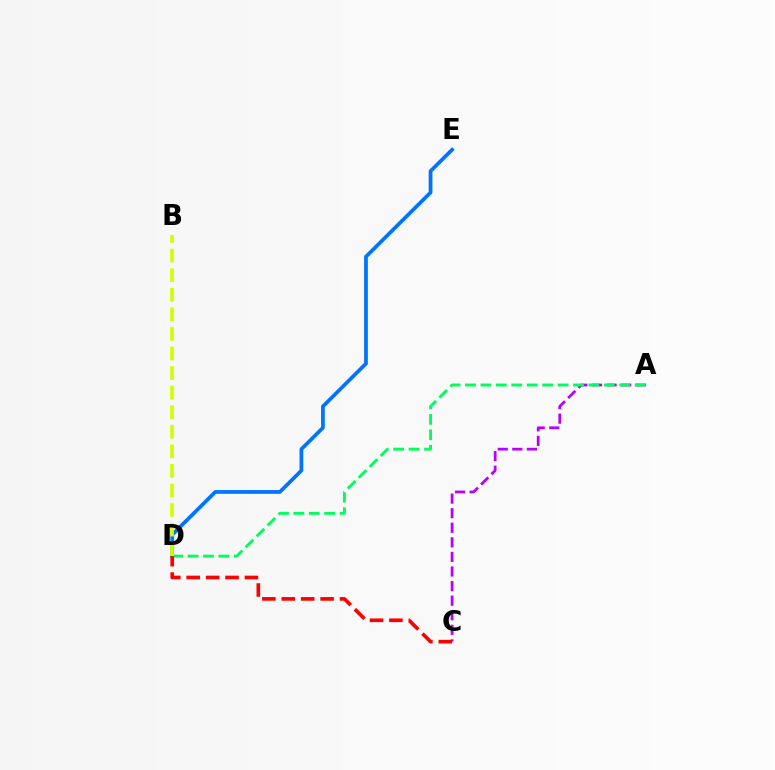{('A', 'C'): [{'color': '#b900ff', 'line_style': 'dashed', 'thickness': 1.98}], ('D', 'E'): [{'color': '#0074ff', 'line_style': 'solid', 'thickness': 2.69}], ('A', 'D'): [{'color': '#00ff5c', 'line_style': 'dashed', 'thickness': 2.1}], ('C', 'D'): [{'color': '#ff0000', 'line_style': 'dashed', 'thickness': 2.64}], ('B', 'D'): [{'color': '#d1ff00', 'line_style': 'dashed', 'thickness': 2.66}]}